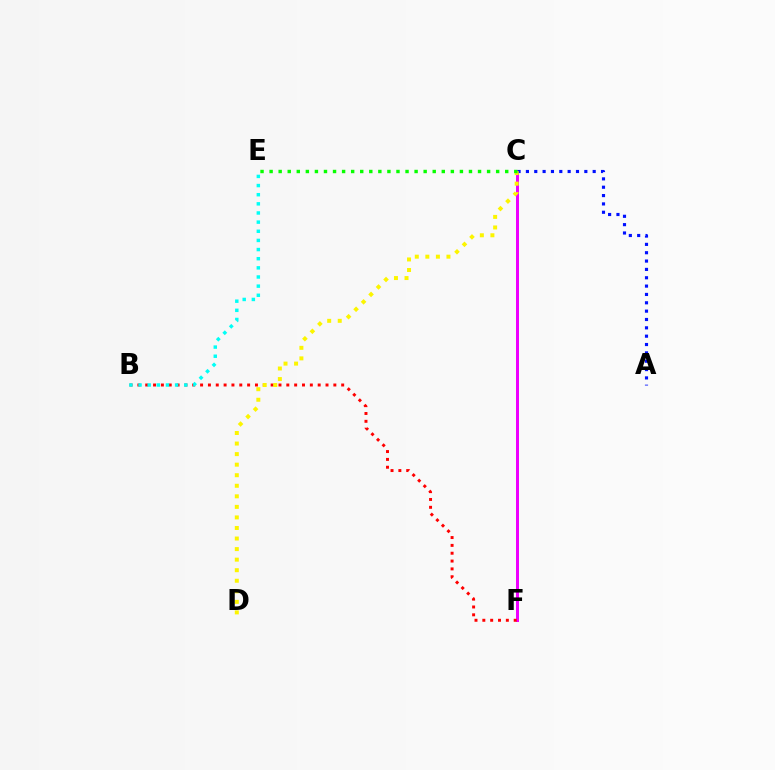{('C', 'F'): [{'color': '#ee00ff', 'line_style': 'solid', 'thickness': 2.15}], ('B', 'F'): [{'color': '#ff0000', 'line_style': 'dotted', 'thickness': 2.13}], ('A', 'C'): [{'color': '#0010ff', 'line_style': 'dotted', 'thickness': 2.27}], ('C', 'D'): [{'color': '#fcf500', 'line_style': 'dotted', 'thickness': 2.87}], ('C', 'E'): [{'color': '#08ff00', 'line_style': 'dotted', 'thickness': 2.46}], ('B', 'E'): [{'color': '#00fff6', 'line_style': 'dotted', 'thickness': 2.48}]}